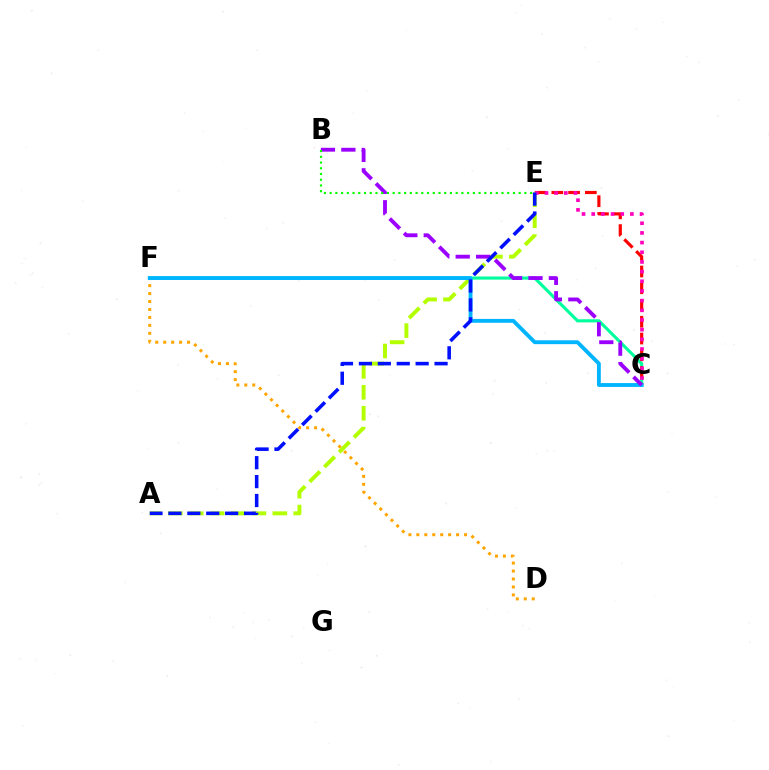{('C', 'F'): [{'color': '#00ff9d', 'line_style': 'solid', 'thickness': 2.25}, {'color': '#00b5ff', 'line_style': 'solid', 'thickness': 2.78}], ('C', 'E'): [{'color': '#ff0000', 'line_style': 'dashed', 'thickness': 2.28}, {'color': '#ff00bd', 'line_style': 'dotted', 'thickness': 2.63}], ('D', 'F'): [{'color': '#ffa500', 'line_style': 'dotted', 'thickness': 2.16}], ('A', 'E'): [{'color': '#b3ff00', 'line_style': 'dashed', 'thickness': 2.84}, {'color': '#0010ff', 'line_style': 'dashed', 'thickness': 2.57}], ('B', 'C'): [{'color': '#9b00ff', 'line_style': 'dashed', 'thickness': 2.77}], ('B', 'E'): [{'color': '#08ff00', 'line_style': 'dotted', 'thickness': 1.56}]}